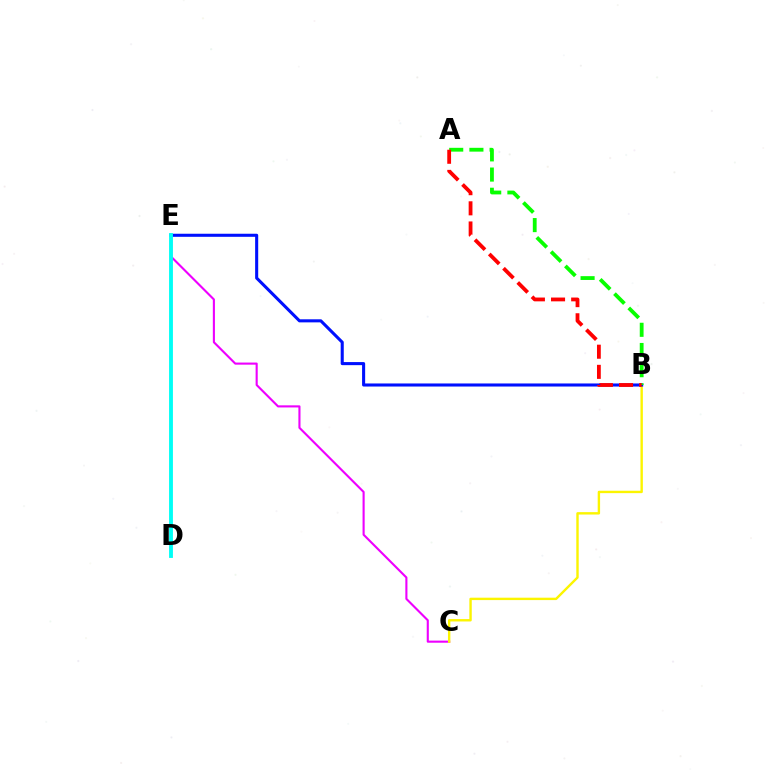{('C', 'E'): [{'color': '#ee00ff', 'line_style': 'solid', 'thickness': 1.52}], ('B', 'C'): [{'color': '#fcf500', 'line_style': 'solid', 'thickness': 1.72}], ('B', 'E'): [{'color': '#0010ff', 'line_style': 'solid', 'thickness': 2.21}], ('A', 'B'): [{'color': '#08ff00', 'line_style': 'dashed', 'thickness': 2.74}, {'color': '#ff0000', 'line_style': 'dashed', 'thickness': 2.74}], ('D', 'E'): [{'color': '#00fff6', 'line_style': 'solid', 'thickness': 2.77}]}